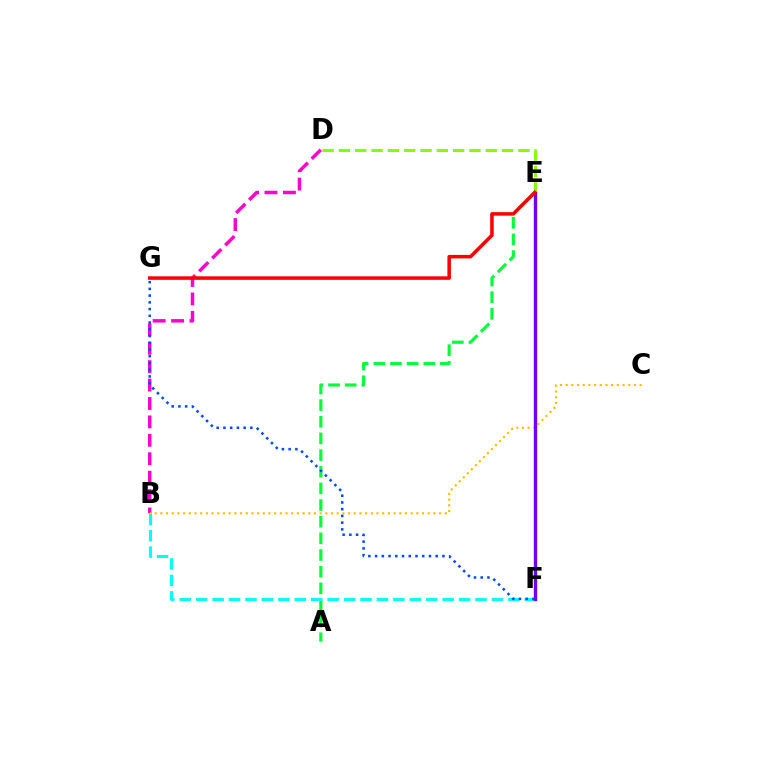{('A', 'E'): [{'color': '#00ff39', 'line_style': 'dashed', 'thickness': 2.26}], ('D', 'E'): [{'color': '#84ff00', 'line_style': 'dashed', 'thickness': 2.22}], ('B', 'D'): [{'color': '#ff00cf', 'line_style': 'dashed', 'thickness': 2.5}], ('B', 'F'): [{'color': '#00fff6', 'line_style': 'dashed', 'thickness': 2.23}], ('B', 'C'): [{'color': '#ffbd00', 'line_style': 'dotted', 'thickness': 1.55}], ('F', 'G'): [{'color': '#004bff', 'line_style': 'dotted', 'thickness': 1.83}], ('E', 'F'): [{'color': '#7200ff', 'line_style': 'solid', 'thickness': 2.44}], ('E', 'G'): [{'color': '#ff0000', 'line_style': 'solid', 'thickness': 2.53}]}